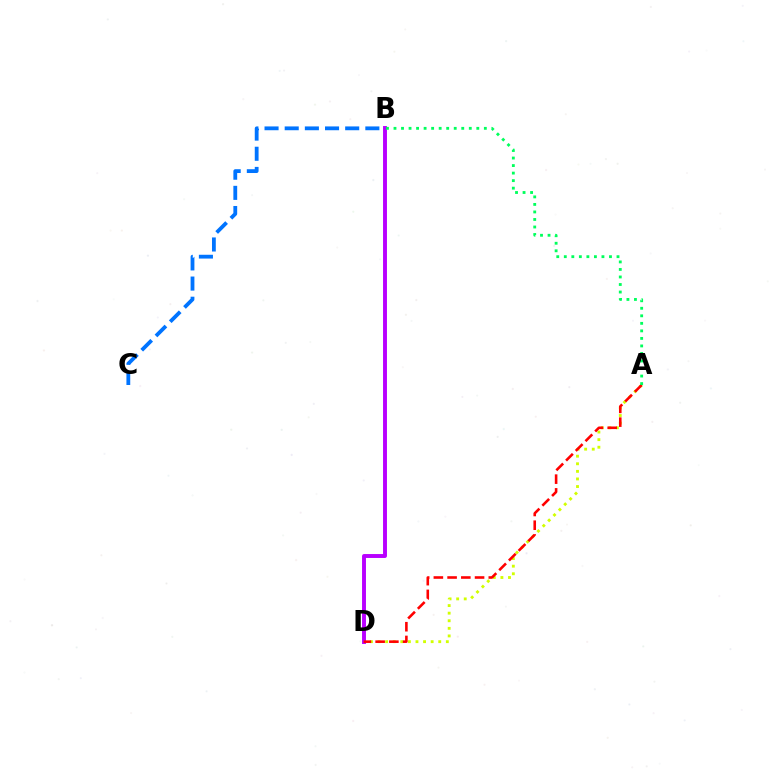{('A', 'D'): [{'color': '#d1ff00', 'line_style': 'dotted', 'thickness': 2.06}, {'color': '#ff0000', 'line_style': 'dashed', 'thickness': 1.87}], ('B', 'C'): [{'color': '#0074ff', 'line_style': 'dashed', 'thickness': 2.74}], ('B', 'D'): [{'color': '#b900ff', 'line_style': 'solid', 'thickness': 2.82}], ('A', 'B'): [{'color': '#00ff5c', 'line_style': 'dotted', 'thickness': 2.05}]}